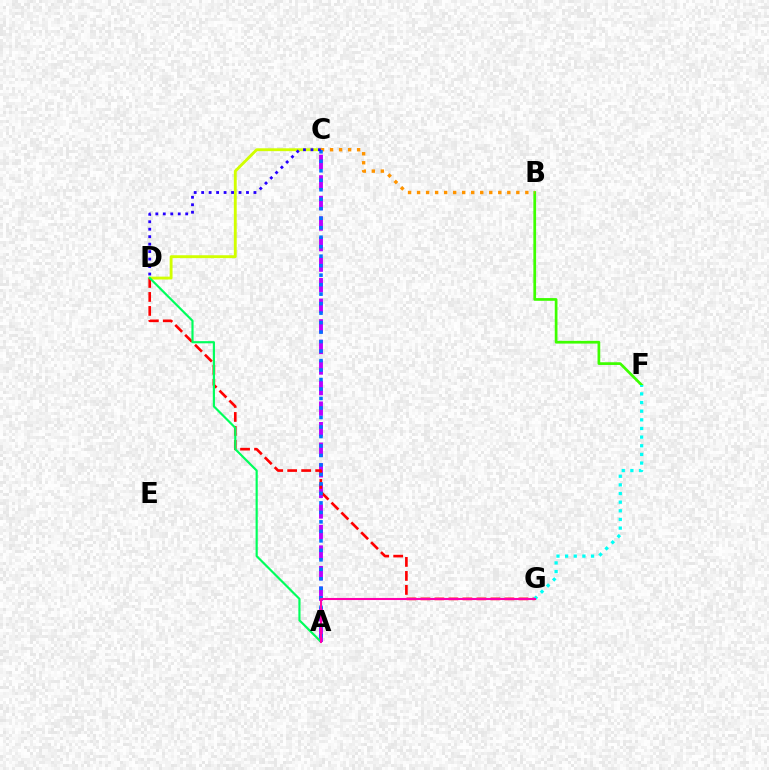{('A', 'C'): [{'color': '#b900ff', 'line_style': 'dashed', 'thickness': 2.79}, {'color': '#0074ff', 'line_style': 'dotted', 'thickness': 2.58}], ('C', 'D'): [{'color': '#d1ff00', 'line_style': 'solid', 'thickness': 2.06}, {'color': '#2500ff', 'line_style': 'dotted', 'thickness': 2.03}], ('B', 'F'): [{'color': '#3dff00', 'line_style': 'solid', 'thickness': 1.96}], ('B', 'C'): [{'color': '#ff9400', 'line_style': 'dotted', 'thickness': 2.45}], ('D', 'G'): [{'color': '#ff0000', 'line_style': 'dashed', 'thickness': 1.9}], ('A', 'D'): [{'color': '#00ff5c', 'line_style': 'solid', 'thickness': 1.56}], ('F', 'G'): [{'color': '#00fff6', 'line_style': 'dotted', 'thickness': 2.35}], ('A', 'G'): [{'color': '#ff00ac', 'line_style': 'solid', 'thickness': 1.5}]}